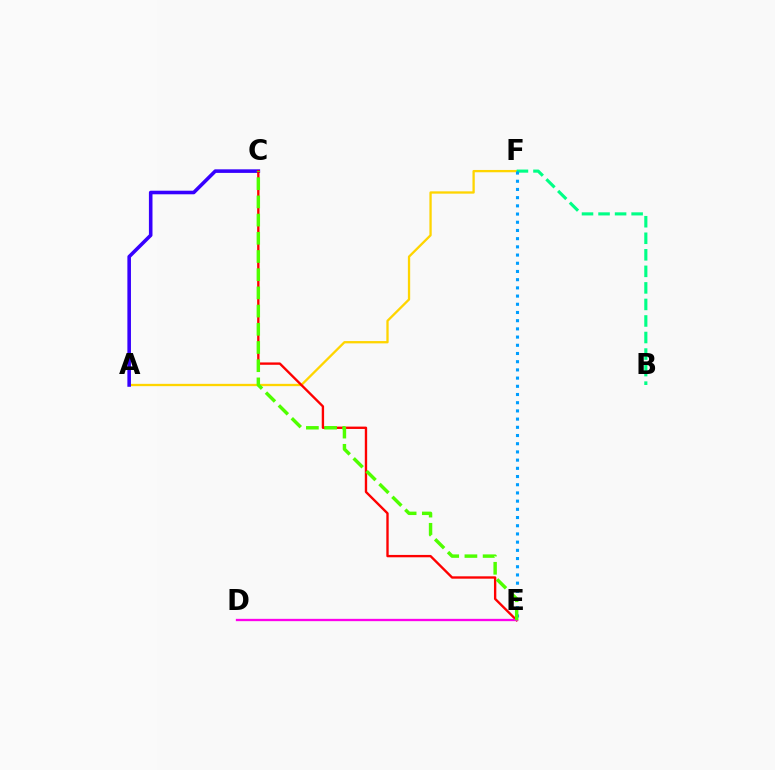{('A', 'F'): [{'color': '#ffd500', 'line_style': 'solid', 'thickness': 1.66}], ('B', 'F'): [{'color': '#00ff86', 'line_style': 'dashed', 'thickness': 2.25}], ('E', 'F'): [{'color': '#009eff', 'line_style': 'dotted', 'thickness': 2.23}], ('A', 'C'): [{'color': '#3700ff', 'line_style': 'solid', 'thickness': 2.58}], ('C', 'E'): [{'color': '#ff0000', 'line_style': 'solid', 'thickness': 1.7}, {'color': '#4fff00', 'line_style': 'dashed', 'thickness': 2.47}], ('D', 'E'): [{'color': '#ff00ed', 'line_style': 'solid', 'thickness': 1.66}]}